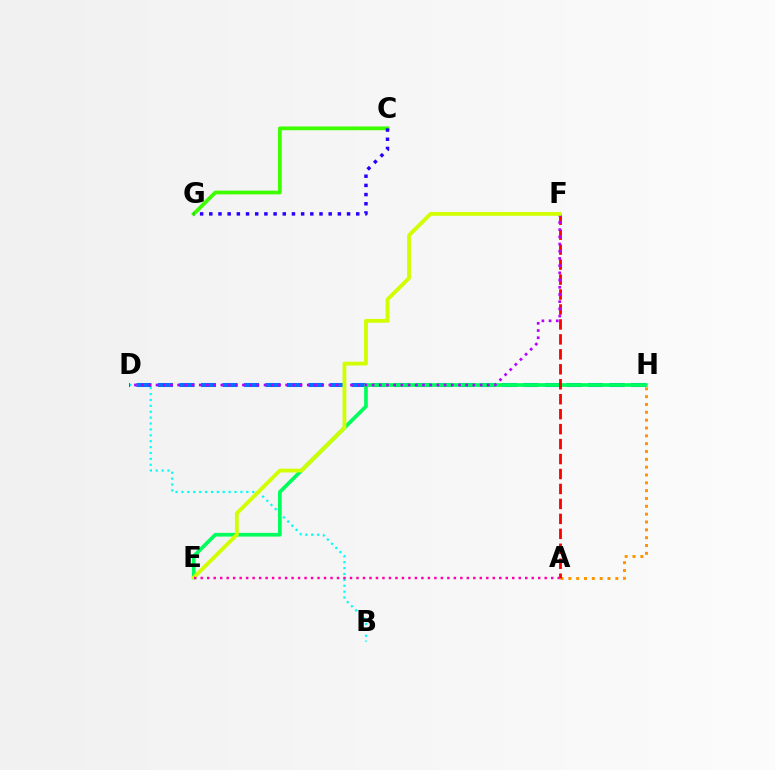{('B', 'D'): [{'color': '#00fff6', 'line_style': 'dotted', 'thickness': 1.6}], ('D', 'H'): [{'color': '#0074ff', 'line_style': 'dashed', 'thickness': 2.92}], ('A', 'H'): [{'color': '#ff9400', 'line_style': 'dotted', 'thickness': 2.13}], ('E', 'H'): [{'color': '#00ff5c', 'line_style': 'solid', 'thickness': 2.66}], ('A', 'F'): [{'color': '#ff0000', 'line_style': 'dashed', 'thickness': 2.03}], ('D', 'F'): [{'color': '#b900ff', 'line_style': 'dotted', 'thickness': 1.96}], ('E', 'F'): [{'color': '#d1ff00', 'line_style': 'solid', 'thickness': 2.75}], ('C', 'G'): [{'color': '#3dff00', 'line_style': 'solid', 'thickness': 2.71}, {'color': '#2500ff', 'line_style': 'dotted', 'thickness': 2.5}], ('A', 'E'): [{'color': '#ff00ac', 'line_style': 'dotted', 'thickness': 1.76}]}